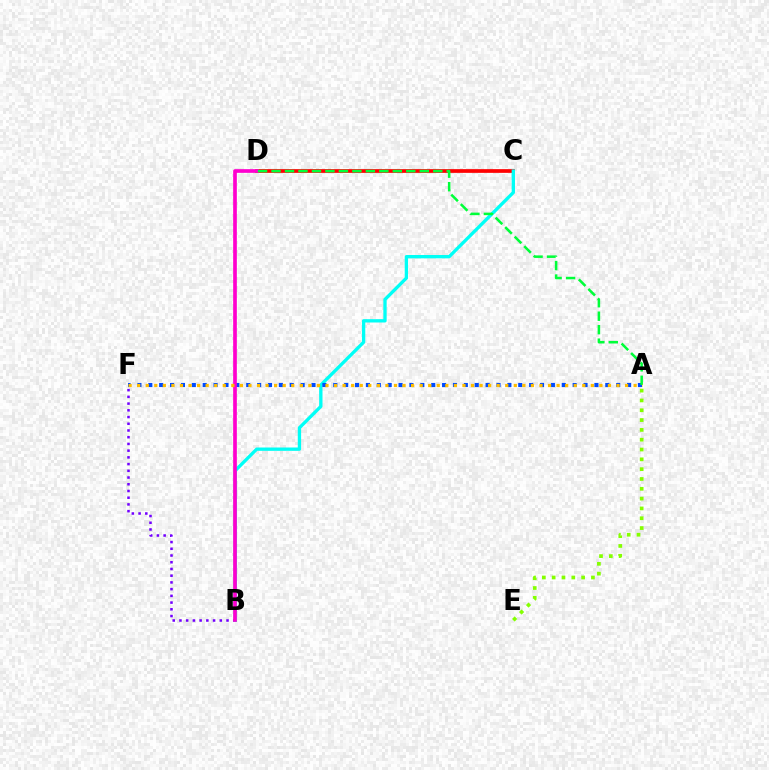{('B', 'F'): [{'color': '#7200ff', 'line_style': 'dotted', 'thickness': 1.83}], ('C', 'D'): [{'color': '#ff0000', 'line_style': 'solid', 'thickness': 2.67}], ('B', 'C'): [{'color': '#00fff6', 'line_style': 'solid', 'thickness': 2.39}], ('A', 'F'): [{'color': '#004bff', 'line_style': 'dotted', 'thickness': 2.96}, {'color': '#ffbd00', 'line_style': 'dotted', 'thickness': 2.33}], ('B', 'D'): [{'color': '#ff00cf', 'line_style': 'solid', 'thickness': 2.65}], ('A', 'E'): [{'color': '#84ff00', 'line_style': 'dotted', 'thickness': 2.67}], ('A', 'D'): [{'color': '#00ff39', 'line_style': 'dashed', 'thickness': 1.83}]}